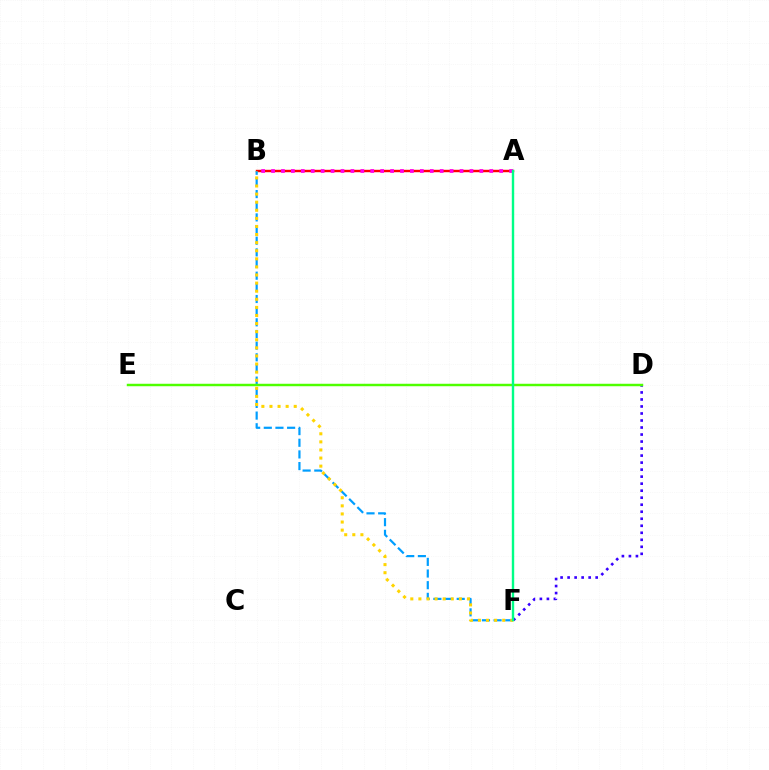{('A', 'B'): [{'color': '#ff0000', 'line_style': 'solid', 'thickness': 1.74}, {'color': '#ff00ed', 'line_style': 'dotted', 'thickness': 2.7}], ('D', 'F'): [{'color': '#3700ff', 'line_style': 'dotted', 'thickness': 1.91}], ('B', 'F'): [{'color': '#009eff', 'line_style': 'dashed', 'thickness': 1.58}, {'color': '#ffd500', 'line_style': 'dotted', 'thickness': 2.2}], ('D', 'E'): [{'color': '#4fff00', 'line_style': 'solid', 'thickness': 1.77}], ('A', 'F'): [{'color': '#00ff86', 'line_style': 'solid', 'thickness': 1.73}]}